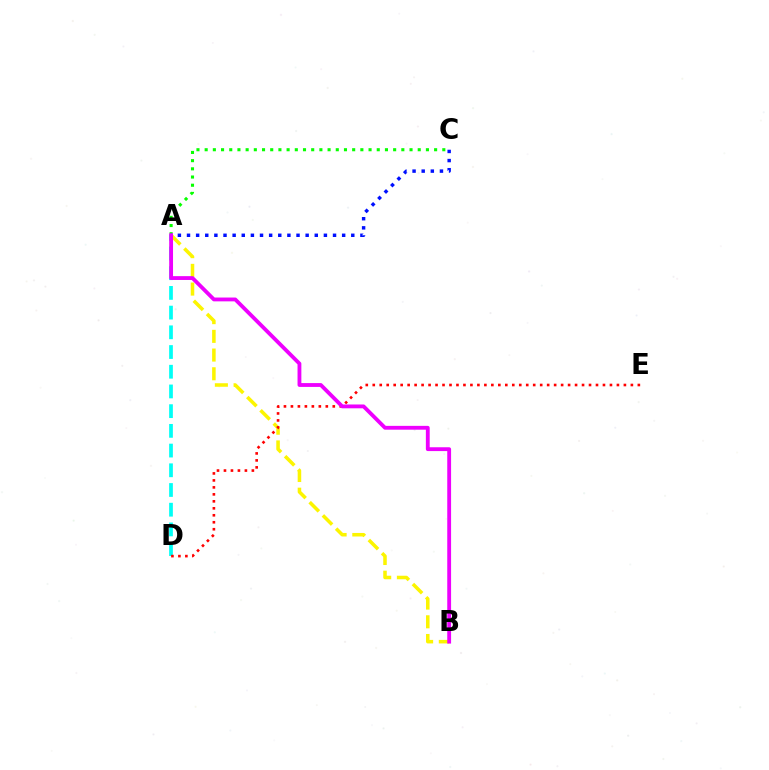{('A', 'B'): [{'color': '#fcf500', 'line_style': 'dashed', 'thickness': 2.54}, {'color': '#ee00ff', 'line_style': 'solid', 'thickness': 2.76}], ('A', 'C'): [{'color': '#08ff00', 'line_style': 'dotted', 'thickness': 2.23}, {'color': '#0010ff', 'line_style': 'dotted', 'thickness': 2.48}], ('A', 'D'): [{'color': '#00fff6', 'line_style': 'dashed', 'thickness': 2.68}], ('D', 'E'): [{'color': '#ff0000', 'line_style': 'dotted', 'thickness': 1.9}]}